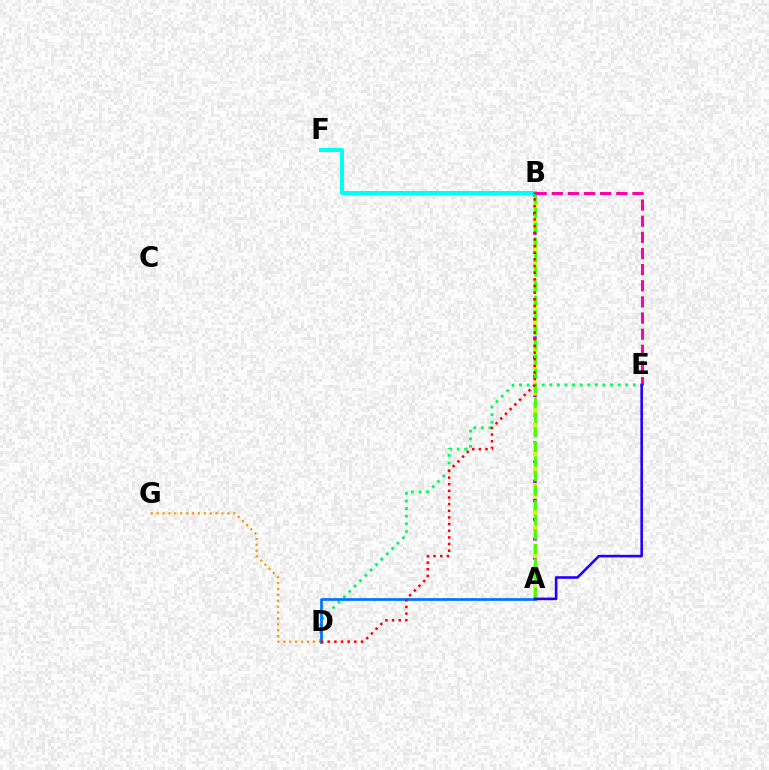{('A', 'B'): [{'color': '#b900ff', 'line_style': 'dotted', 'thickness': 2.6}, {'color': '#d1ff00', 'line_style': 'dashed', 'thickness': 2.77}, {'color': '#3dff00', 'line_style': 'dashed', 'thickness': 1.98}], ('D', 'G'): [{'color': '#ff9400', 'line_style': 'dotted', 'thickness': 1.6}], ('D', 'E'): [{'color': '#00ff5c', 'line_style': 'dotted', 'thickness': 2.06}], ('A', 'D'): [{'color': '#0074ff', 'line_style': 'solid', 'thickness': 1.96}], ('B', 'F'): [{'color': '#00fff6', 'line_style': 'solid', 'thickness': 2.93}], ('B', 'E'): [{'color': '#ff00ac', 'line_style': 'dashed', 'thickness': 2.19}], ('B', 'D'): [{'color': '#ff0000', 'line_style': 'dotted', 'thickness': 1.81}], ('A', 'E'): [{'color': '#2500ff', 'line_style': 'solid', 'thickness': 1.89}]}